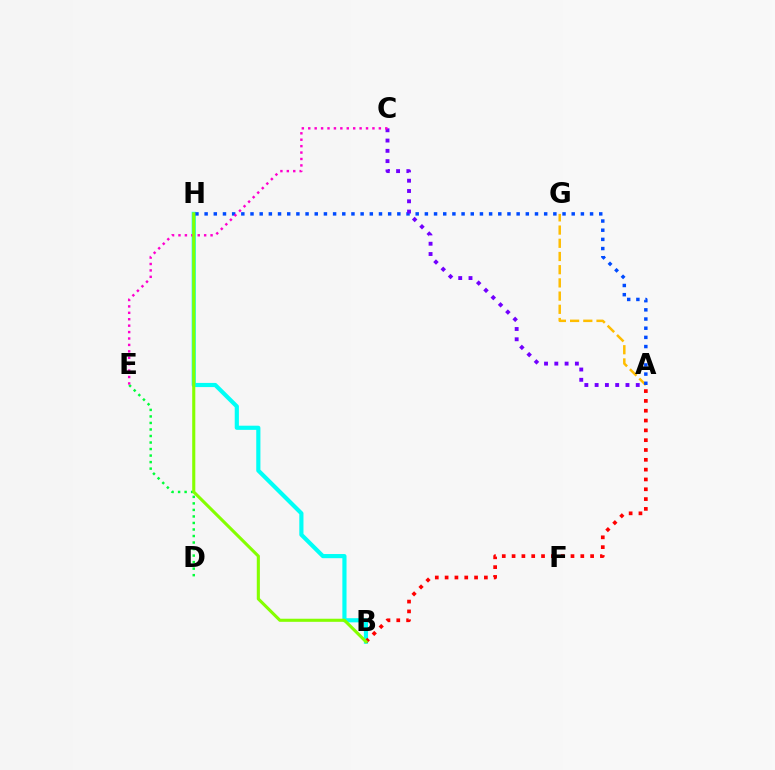{('A', 'G'): [{'color': '#ffbd00', 'line_style': 'dashed', 'thickness': 1.79}], ('B', 'H'): [{'color': '#00fff6', 'line_style': 'solid', 'thickness': 3.0}, {'color': '#84ff00', 'line_style': 'solid', 'thickness': 2.23}], ('D', 'E'): [{'color': '#00ff39', 'line_style': 'dotted', 'thickness': 1.77}], ('A', 'H'): [{'color': '#004bff', 'line_style': 'dotted', 'thickness': 2.49}], ('A', 'B'): [{'color': '#ff0000', 'line_style': 'dotted', 'thickness': 2.67}], ('A', 'C'): [{'color': '#7200ff', 'line_style': 'dotted', 'thickness': 2.79}], ('C', 'E'): [{'color': '#ff00cf', 'line_style': 'dotted', 'thickness': 1.74}]}